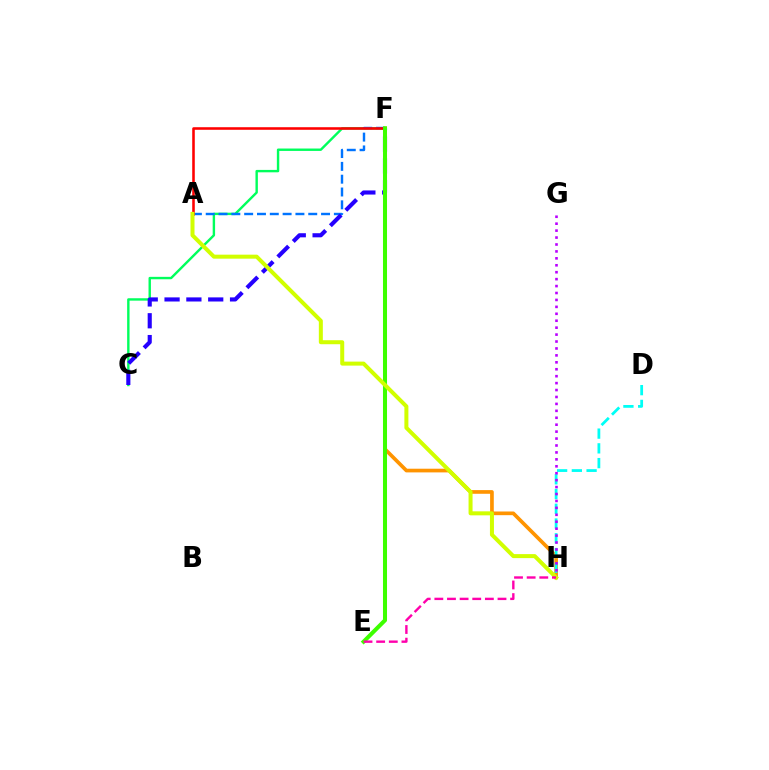{('C', 'F'): [{'color': '#00ff5c', 'line_style': 'solid', 'thickness': 1.73}, {'color': '#2500ff', 'line_style': 'dashed', 'thickness': 2.97}], ('F', 'H'): [{'color': '#ff9400', 'line_style': 'solid', 'thickness': 2.65}], ('A', 'F'): [{'color': '#0074ff', 'line_style': 'dashed', 'thickness': 1.74}, {'color': '#ff0000', 'line_style': 'solid', 'thickness': 1.85}], ('E', 'F'): [{'color': '#3dff00', 'line_style': 'solid', 'thickness': 2.91}], ('D', 'H'): [{'color': '#00fff6', 'line_style': 'dashed', 'thickness': 2.0}], ('G', 'H'): [{'color': '#b900ff', 'line_style': 'dotted', 'thickness': 1.88}], ('A', 'H'): [{'color': '#d1ff00', 'line_style': 'solid', 'thickness': 2.88}], ('E', 'H'): [{'color': '#ff00ac', 'line_style': 'dashed', 'thickness': 1.72}]}